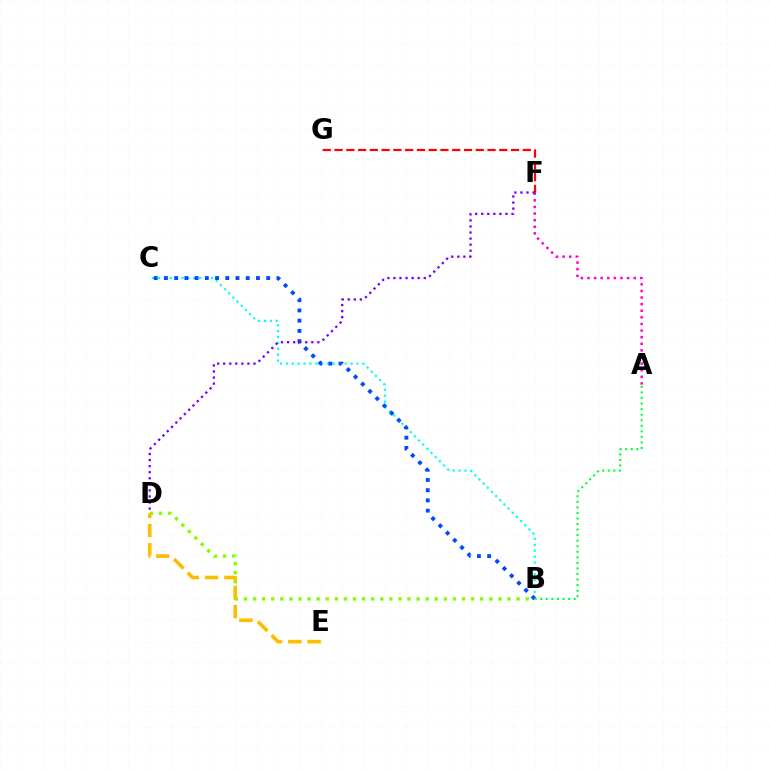{('B', 'C'): [{'color': '#00fff6', 'line_style': 'dotted', 'thickness': 1.6}, {'color': '#004bff', 'line_style': 'dotted', 'thickness': 2.78}], ('F', 'G'): [{'color': '#ff0000', 'line_style': 'dashed', 'thickness': 1.6}], ('A', 'F'): [{'color': '#ff00cf', 'line_style': 'dotted', 'thickness': 1.8}], ('B', 'D'): [{'color': '#84ff00', 'line_style': 'dotted', 'thickness': 2.47}], ('D', 'F'): [{'color': '#7200ff', 'line_style': 'dotted', 'thickness': 1.65}], ('D', 'E'): [{'color': '#ffbd00', 'line_style': 'dashed', 'thickness': 2.62}], ('A', 'B'): [{'color': '#00ff39', 'line_style': 'dotted', 'thickness': 1.51}]}